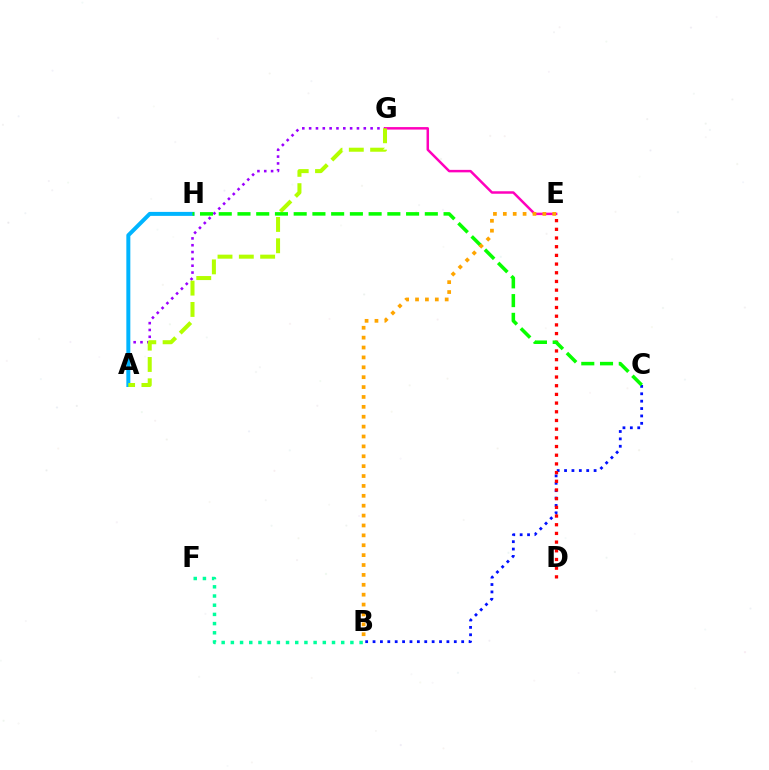{('B', 'C'): [{'color': '#0010ff', 'line_style': 'dotted', 'thickness': 2.01}], ('B', 'F'): [{'color': '#00ff9d', 'line_style': 'dotted', 'thickness': 2.5}], ('A', 'G'): [{'color': '#9b00ff', 'line_style': 'dotted', 'thickness': 1.86}, {'color': '#b3ff00', 'line_style': 'dashed', 'thickness': 2.9}], ('A', 'H'): [{'color': '#00b5ff', 'line_style': 'solid', 'thickness': 2.87}], ('E', 'G'): [{'color': '#ff00bd', 'line_style': 'solid', 'thickness': 1.79}], ('D', 'E'): [{'color': '#ff0000', 'line_style': 'dotted', 'thickness': 2.36}], ('C', 'H'): [{'color': '#08ff00', 'line_style': 'dashed', 'thickness': 2.54}], ('B', 'E'): [{'color': '#ffa500', 'line_style': 'dotted', 'thickness': 2.69}]}